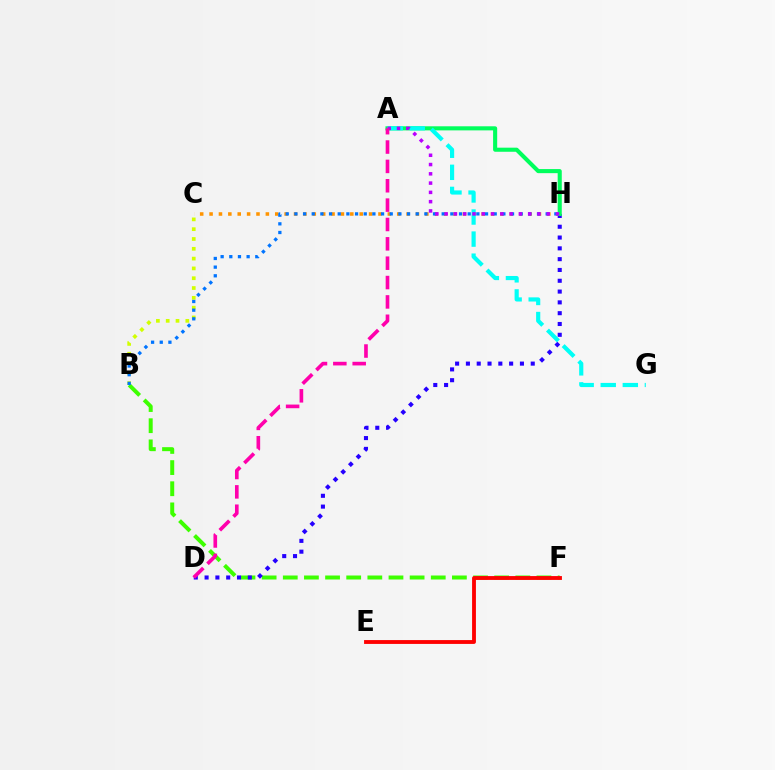{('B', 'C'): [{'color': '#d1ff00', 'line_style': 'dotted', 'thickness': 2.67}], ('C', 'H'): [{'color': '#ff9400', 'line_style': 'dotted', 'thickness': 2.55}], ('B', 'F'): [{'color': '#3dff00', 'line_style': 'dashed', 'thickness': 2.87}], ('B', 'H'): [{'color': '#0074ff', 'line_style': 'dotted', 'thickness': 2.35}], ('D', 'H'): [{'color': '#2500ff', 'line_style': 'dotted', 'thickness': 2.94}], ('E', 'F'): [{'color': '#ff0000', 'line_style': 'solid', 'thickness': 2.77}], ('A', 'H'): [{'color': '#00ff5c', 'line_style': 'solid', 'thickness': 2.95}, {'color': '#b900ff', 'line_style': 'dotted', 'thickness': 2.52}], ('A', 'G'): [{'color': '#00fff6', 'line_style': 'dashed', 'thickness': 3.0}], ('A', 'D'): [{'color': '#ff00ac', 'line_style': 'dashed', 'thickness': 2.63}]}